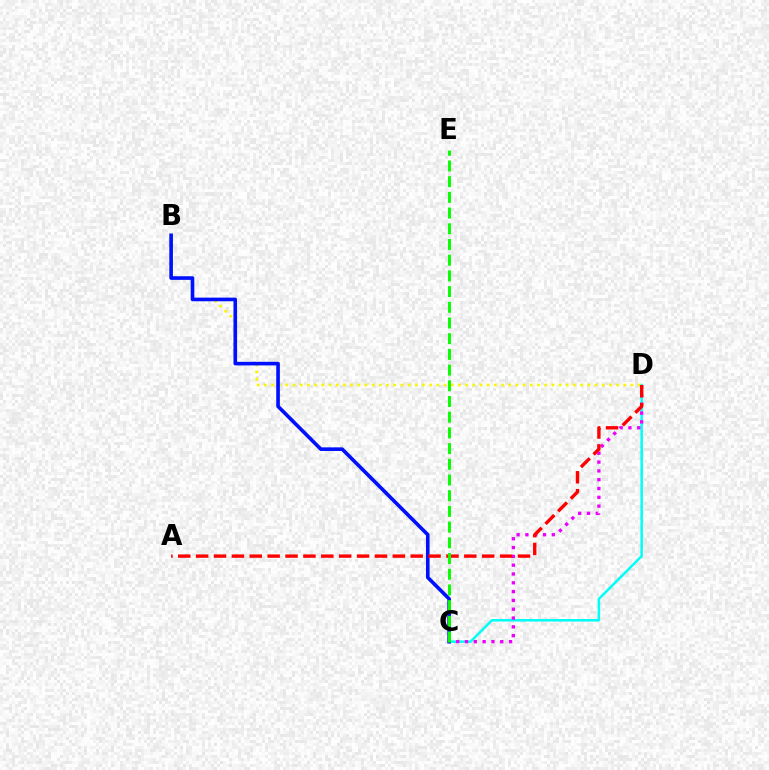{('C', 'D'): [{'color': '#00fff6', 'line_style': 'solid', 'thickness': 1.81}, {'color': '#ee00ff', 'line_style': 'dotted', 'thickness': 2.39}], ('B', 'D'): [{'color': '#fcf500', 'line_style': 'dotted', 'thickness': 1.95}], ('B', 'C'): [{'color': '#0010ff', 'line_style': 'solid', 'thickness': 2.61}], ('A', 'D'): [{'color': '#ff0000', 'line_style': 'dashed', 'thickness': 2.43}], ('C', 'E'): [{'color': '#08ff00', 'line_style': 'dashed', 'thickness': 2.13}]}